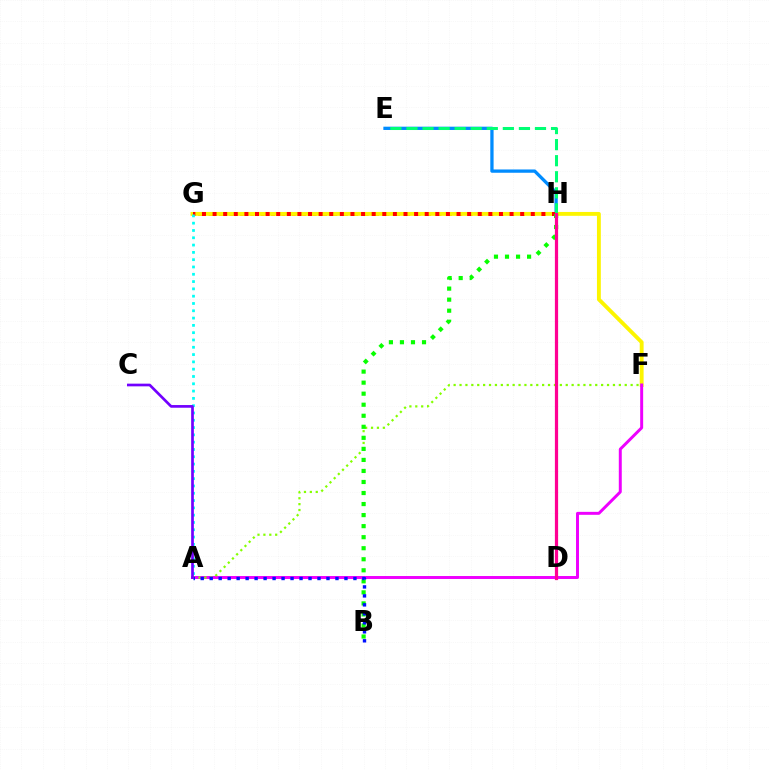{('G', 'H'): [{'color': '#ff7c00', 'line_style': 'dotted', 'thickness': 2.83}, {'color': '#ff0000', 'line_style': 'dotted', 'thickness': 2.88}], ('E', 'H'): [{'color': '#008cff', 'line_style': 'solid', 'thickness': 2.36}, {'color': '#00ff74', 'line_style': 'dashed', 'thickness': 2.18}], ('F', 'G'): [{'color': '#fcf500', 'line_style': 'solid', 'thickness': 2.79}], ('A', 'F'): [{'color': '#ee00ff', 'line_style': 'solid', 'thickness': 2.13}, {'color': '#84ff00', 'line_style': 'dotted', 'thickness': 1.6}], ('B', 'H'): [{'color': '#08ff00', 'line_style': 'dotted', 'thickness': 3.0}], ('A', 'G'): [{'color': '#00fff6', 'line_style': 'dotted', 'thickness': 1.98}], ('D', 'H'): [{'color': '#ff0094', 'line_style': 'solid', 'thickness': 2.32}], ('A', 'B'): [{'color': '#0010ff', 'line_style': 'dotted', 'thickness': 2.44}], ('A', 'C'): [{'color': '#7200ff', 'line_style': 'solid', 'thickness': 1.93}]}